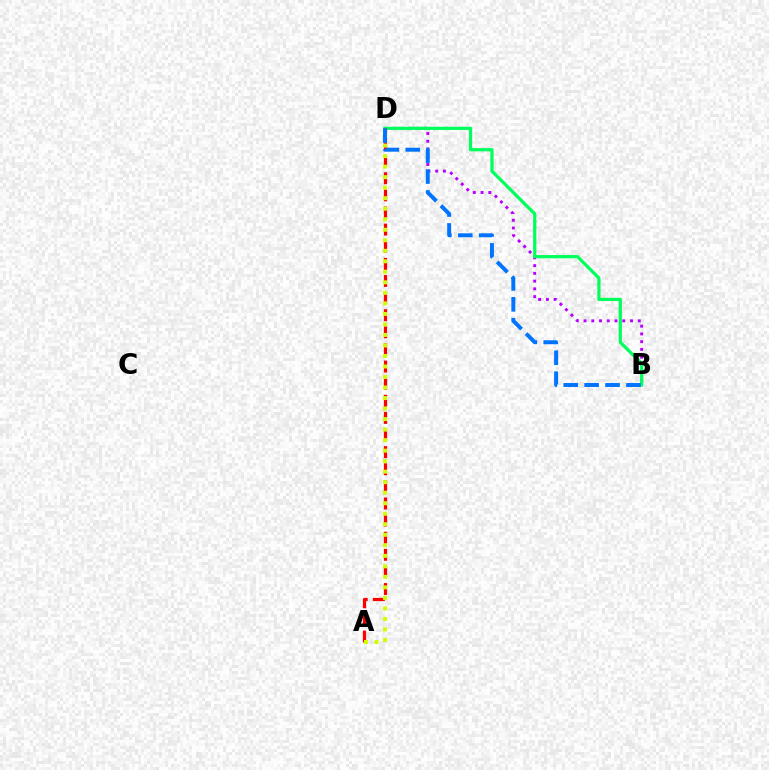{('B', 'D'): [{'color': '#b900ff', 'line_style': 'dotted', 'thickness': 2.11}, {'color': '#00ff5c', 'line_style': 'solid', 'thickness': 2.32}, {'color': '#0074ff', 'line_style': 'dashed', 'thickness': 2.84}], ('A', 'D'): [{'color': '#ff0000', 'line_style': 'dashed', 'thickness': 2.33}, {'color': '#d1ff00', 'line_style': 'dotted', 'thickness': 2.86}]}